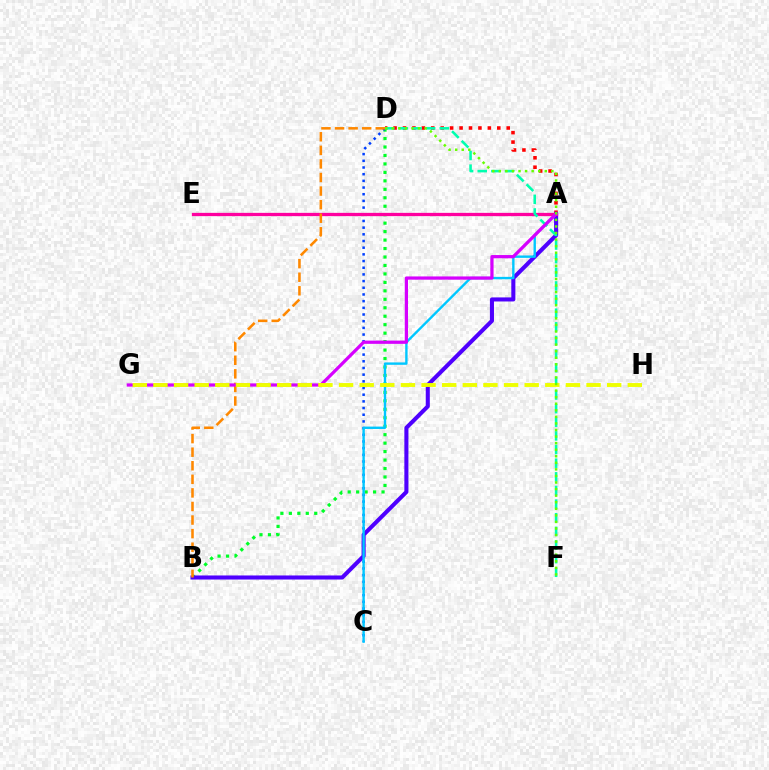{('A', 'D'): [{'color': '#ff0000', 'line_style': 'dotted', 'thickness': 2.56}], ('B', 'D'): [{'color': '#00ff27', 'line_style': 'dotted', 'thickness': 2.3}, {'color': '#ff8800', 'line_style': 'dashed', 'thickness': 1.84}], ('C', 'D'): [{'color': '#003fff', 'line_style': 'dotted', 'thickness': 1.82}], ('A', 'B'): [{'color': '#4f00ff', 'line_style': 'solid', 'thickness': 2.93}], ('A', 'E'): [{'color': '#ff00a0', 'line_style': 'solid', 'thickness': 2.36}], ('A', 'C'): [{'color': '#00c7ff', 'line_style': 'solid', 'thickness': 1.72}], ('D', 'F'): [{'color': '#00ffaf', 'line_style': 'dashed', 'thickness': 1.85}, {'color': '#66ff00', 'line_style': 'dotted', 'thickness': 1.78}], ('A', 'G'): [{'color': '#d600ff', 'line_style': 'solid', 'thickness': 2.33}], ('G', 'H'): [{'color': '#eeff00', 'line_style': 'dashed', 'thickness': 2.8}]}